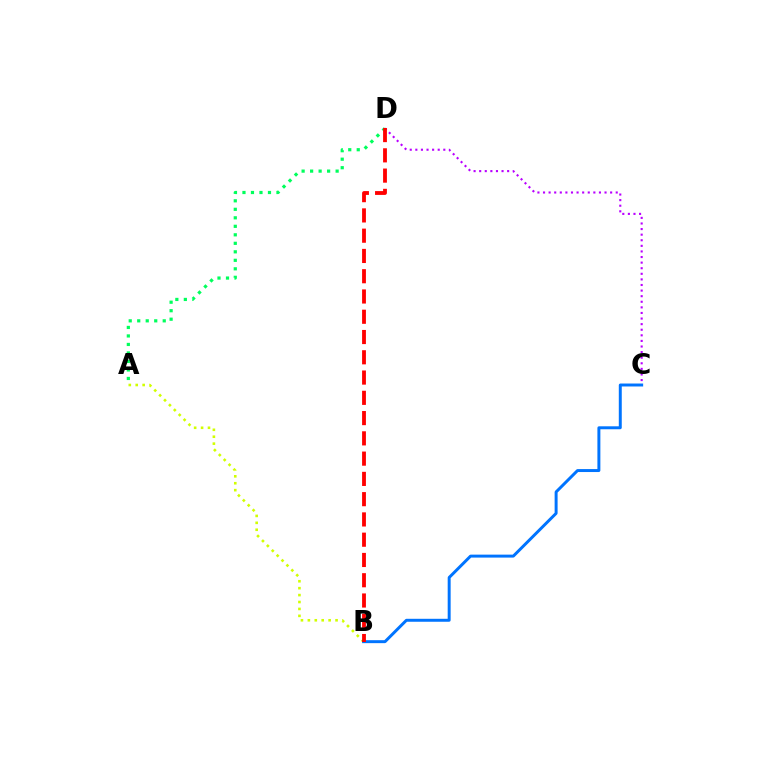{('A', 'B'): [{'color': '#d1ff00', 'line_style': 'dotted', 'thickness': 1.88}], ('C', 'D'): [{'color': '#b900ff', 'line_style': 'dotted', 'thickness': 1.52}], ('B', 'C'): [{'color': '#0074ff', 'line_style': 'solid', 'thickness': 2.13}], ('A', 'D'): [{'color': '#00ff5c', 'line_style': 'dotted', 'thickness': 2.31}], ('B', 'D'): [{'color': '#ff0000', 'line_style': 'dashed', 'thickness': 2.75}]}